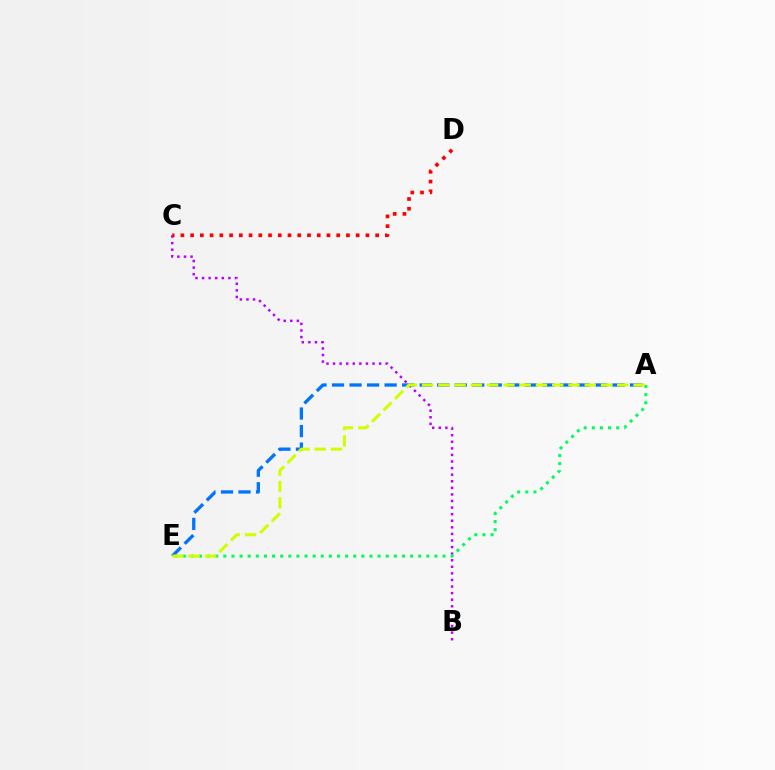{('A', 'E'): [{'color': '#0074ff', 'line_style': 'dashed', 'thickness': 2.38}, {'color': '#00ff5c', 'line_style': 'dotted', 'thickness': 2.21}, {'color': '#d1ff00', 'line_style': 'dashed', 'thickness': 2.21}], ('B', 'C'): [{'color': '#b900ff', 'line_style': 'dotted', 'thickness': 1.79}], ('C', 'D'): [{'color': '#ff0000', 'line_style': 'dotted', 'thickness': 2.65}]}